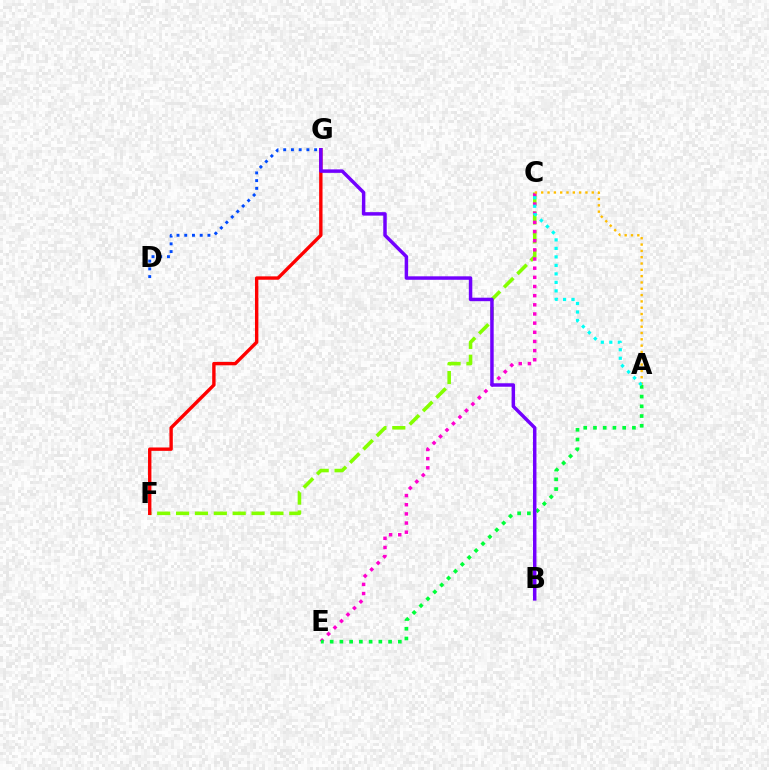{('C', 'F'): [{'color': '#84ff00', 'line_style': 'dashed', 'thickness': 2.56}], ('C', 'E'): [{'color': '#ff00cf', 'line_style': 'dotted', 'thickness': 2.49}], ('A', 'E'): [{'color': '#00ff39', 'line_style': 'dotted', 'thickness': 2.65}], ('F', 'G'): [{'color': '#ff0000', 'line_style': 'solid', 'thickness': 2.44}], ('A', 'C'): [{'color': '#ffbd00', 'line_style': 'dotted', 'thickness': 1.72}, {'color': '#00fff6', 'line_style': 'dotted', 'thickness': 2.31}], ('D', 'G'): [{'color': '#004bff', 'line_style': 'dotted', 'thickness': 2.1}], ('B', 'G'): [{'color': '#7200ff', 'line_style': 'solid', 'thickness': 2.5}]}